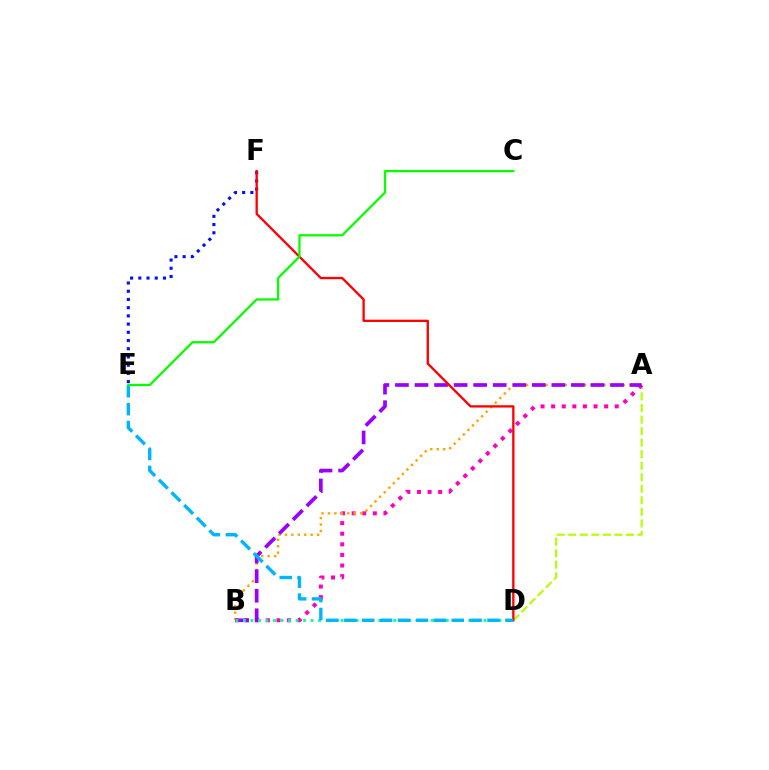{('E', 'F'): [{'color': '#0010ff', 'line_style': 'dotted', 'thickness': 2.23}], ('A', 'D'): [{'color': '#b3ff00', 'line_style': 'dashed', 'thickness': 1.57}], ('A', 'B'): [{'color': '#ff00bd', 'line_style': 'dotted', 'thickness': 2.88}, {'color': '#ffa500', 'line_style': 'dotted', 'thickness': 1.75}, {'color': '#9b00ff', 'line_style': 'dashed', 'thickness': 2.66}], ('D', 'F'): [{'color': '#ff0000', 'line_style': 'solid', 'thickness': 1.67}], ('B', 'D'): [{'color': '#00ff9d', 'line_style': 'dotted', 'thickness': 2.04}], ('D', 'E'): [{'color': '#00b5ff', 'line_style': 'dashed', 'thickness': 2.43}], ('C', 'E'): [{'color': '#08ff00', 'line_style': 'solid', 'thickness': 1.65}]}